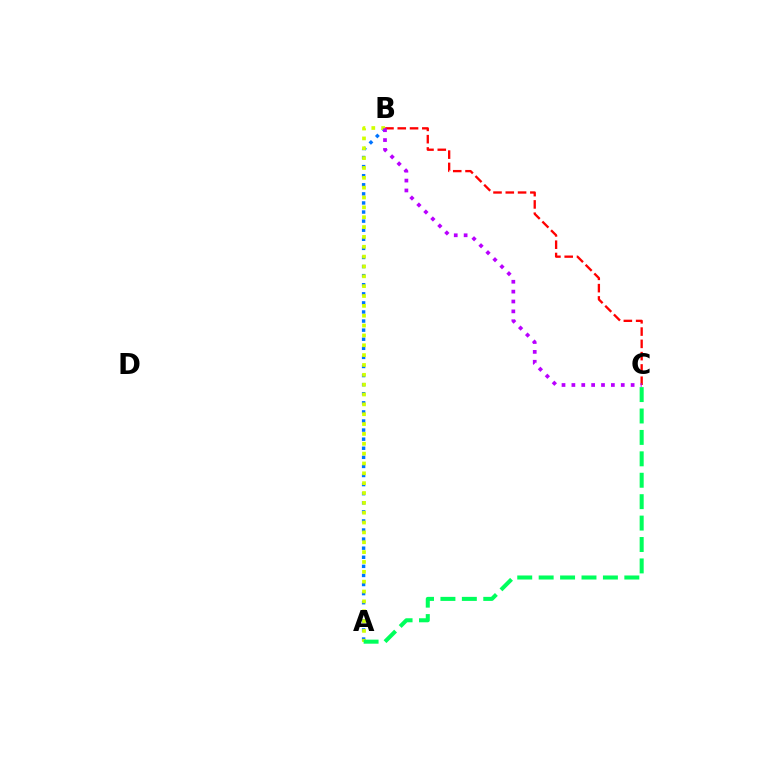{('A', 'B'): [{'color': '#0074ff', 'line_style': 'dotted', 'thickness': 2.47}, {'color': '#d1ff00', 'line_style': 'dotted', 'thickness': 2.68}], ('A', 'C'): [{'color': '#00ff5c', 'line_style': 'dashed', 'thickness': 2.91}], ('B', 'C'): [{'color': '#ff0000', 'line_style': 'dashed', 'thickness': 1.67}, {'color': '#b900ff', 'line_style': 'dotted', 'thickness': 2.68}]}